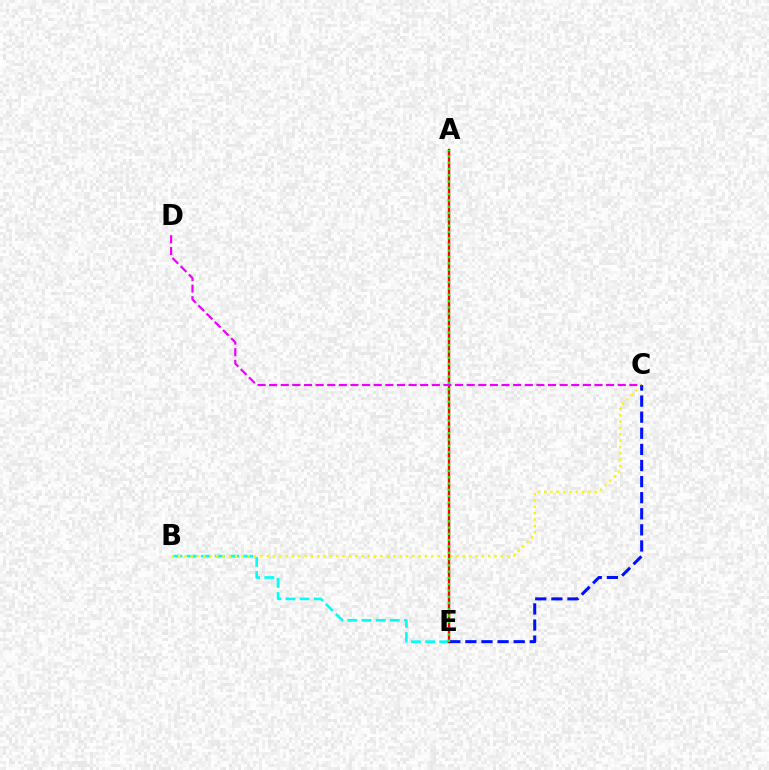{('B', 'E'): [{'color': '#00fff6', 'line_style': 'dashed', 'thickness': 1.92}], ('B', 'C'): [{'color': '#fcf500', 'line_style': 'dotted', 'thickness': 1.72}], ('A', 'E'): [{'color': '#ff0000', 'line_style': 'solid', 'thickness': 1.73}, {'color': '#08ff00', 'line_style': 'dotted', 'thickness': 1.71}], ('C', 'E'): [{'color': '#0010ff', 'line_style': 'dashed', 'thickness': 2.19}], ('C', 'D'): [{'color': '#ee00ff', 'line_style': 'dashed', 'thickness': 1.58}]}